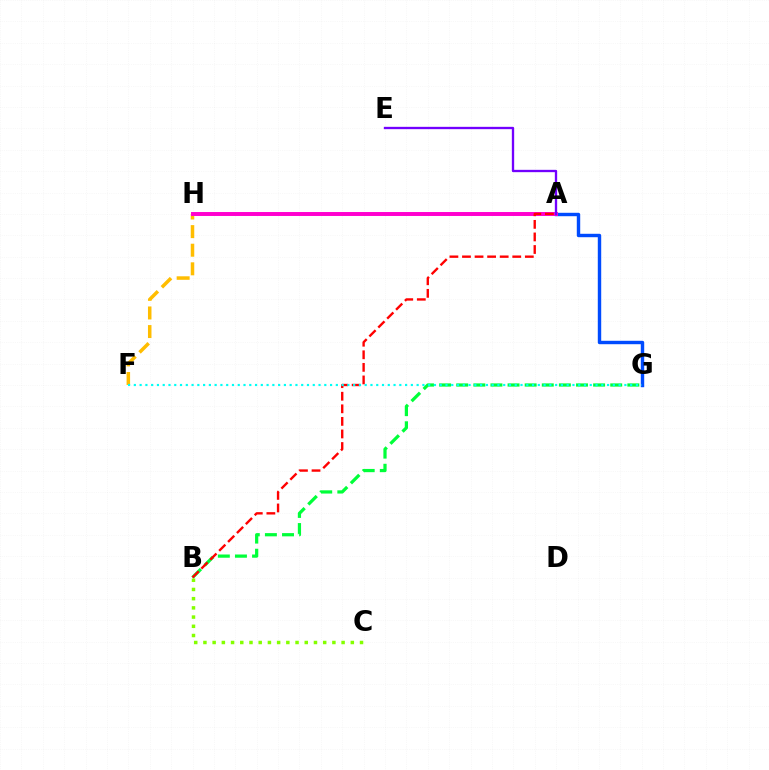{('F', 'H'): [{'color': '#ffbd00', 'line_style': 'dashed', 'thickness': 2.53}], ('A', 'G'): [{'color': '#004bff', 'line_style': 'solid', 'thickness': 2.46}], ('A', 'H'): [{'color': '#ff00cf', 'line_style': 'solid', 'thickness': 2.84}], ('A', 'E'): [{'color': '#7200ff', 'line_style': 'solid', 'thickness': 1.67}], ('B', 'G'): [{'color': '#00ff39', 'line_style': 'dashed', 'thickness': 2.32}], ('B', 'C'): [{'color': '#84ff00', 'line_style': 'dotted', 'thickness': 2.5}], ('A', 'B'): [{'color': '#ff0000', 'line_style': 'dashed', 'thickness': 1.71}], ('F', 'G'): [{'color': '#00fff6', 'line_style': 'dotted', 'thickness': 1.57}]}